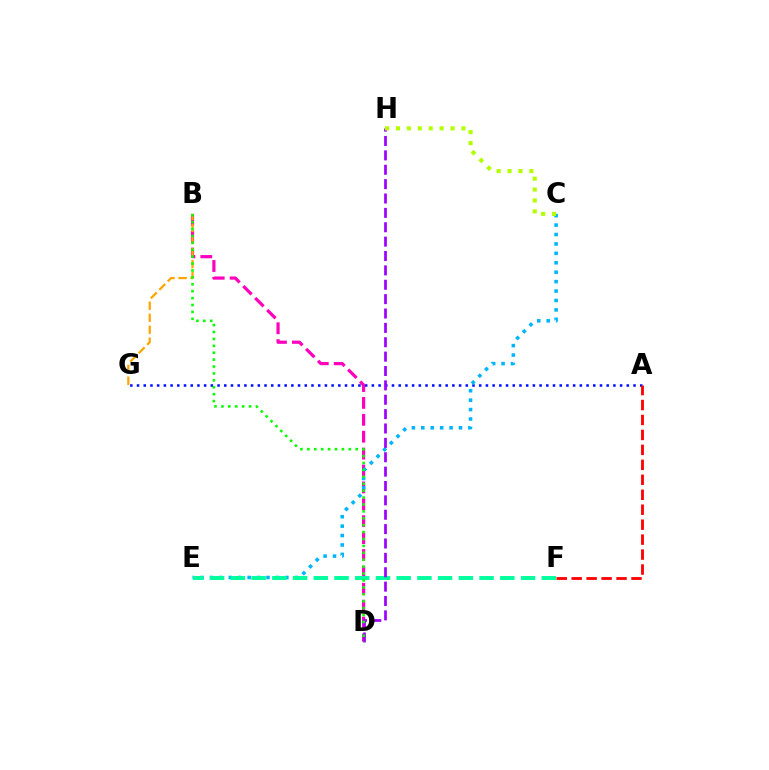{('A', 'G'): [{'color': '#0010ff', 'line_style': 'dotted', 'thickness': 1.82}], ('B', 'D'): [{'color': '#ff00bd', 'line_style': 'dashed', 'thickness': 2.3}, {'color': '#08ff00', 'line_style': 'dotted', 'thickness': 1.88}], ('C', 'E'): [{'color': '#00b5ff', 'line_style': 'dotted', 'thickness': 2.56}], ('E', 'F'): [{'color': '#00ff9d', 'line_style': 'dashed', 'thickness': 2.82}], ('D', 'H'): [{'color': '#9b00ff', 'line_style': 'dashed', 'thickness': 1.95}], ('B', 'G'): [{'color': '#ffa500', 'line_style': 'dashed', 'thickness': 1.63}], ('A', 'F'): [{'color': '#ff0000', 'line_style': 'dashed', 'thickness': 2.03}], ('C', 'H'): [{'color': '#b3ff00', 'line_style': 'dotted', 'thickness': 2.96}]}